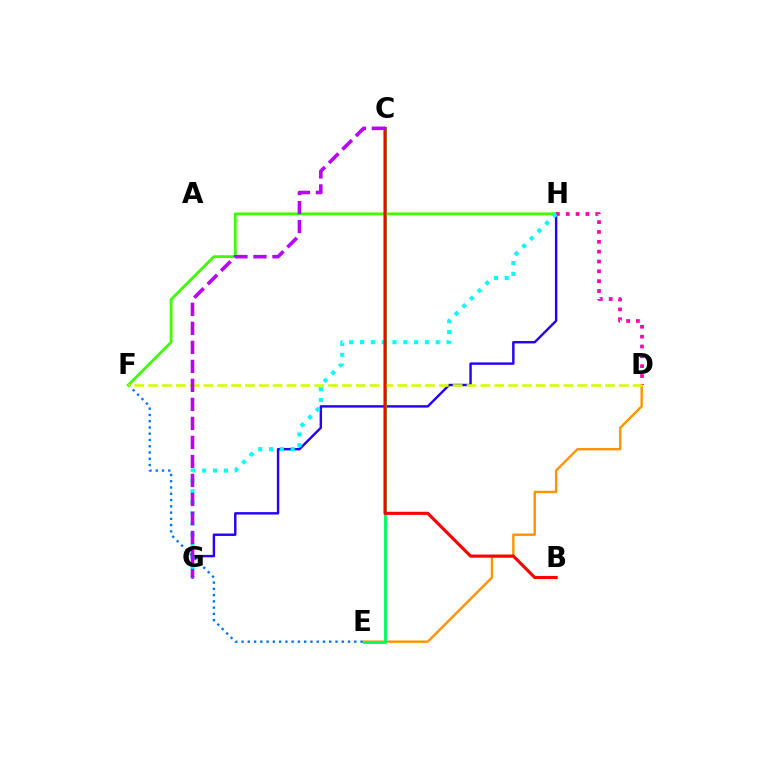{('D', 'E'): [{'color': '#ff9400', 'line_style': 'solid', 'thickness': 1.73}], ('E', 'F'): [{'color': '#0074ff', 'line_style': 'dotted', 'thickness': 1.7}], ('G', 'H'): [{'color': '#2500ff', 'line_style': 'solid', 'thickness': 1.75}, {'color': '#00fff6', 'line_style': 'dotted', 'thickness': 2.94}], ('C', 'E'): [{'color': '#00ff5c', 'line_style': 'solid', 'thickness': 2.07}], ('F', 'H'): [{'color': '#3dff00', 'line_style': 'solid', 'thickness': 2.04}], ('D', 'H'): [{'color': '#ff00ac', 'line_style': 'dotted', 'thickness': 2.68}], ('D', 'F'): [{'color': '#d1ff00', 'line_style': 'dashed', 'thickness': 1.88}], ('B', 'C'): [{'color': '#ff0000', 'line_style': 'solid', 'thickness': 2.24}], ('C', 'G'): [{'color': '#b900ff', 'line_style': 'dashed', 'thickness': 2.58}]}